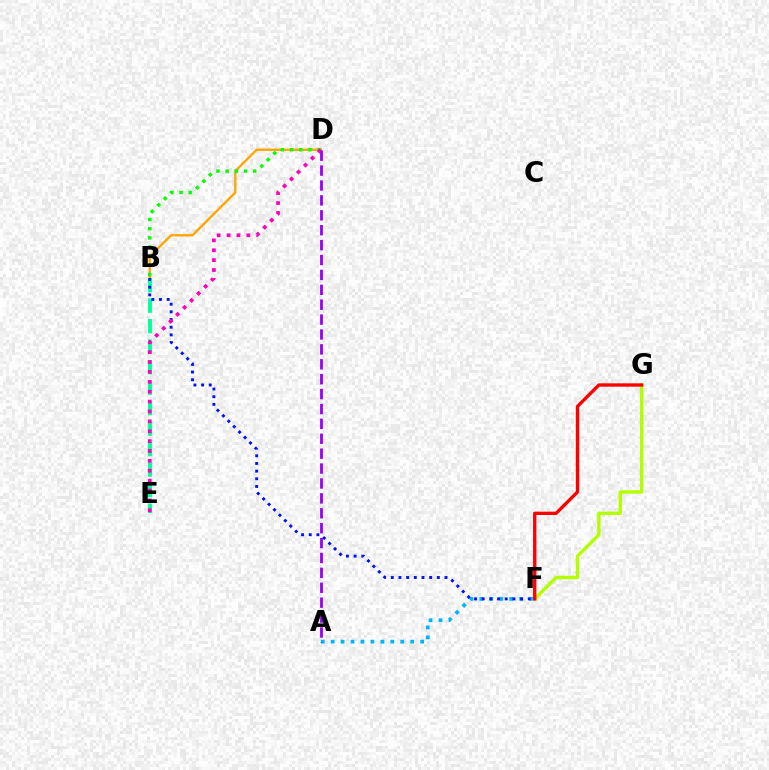{('B', 'D'): [{'color': '#ffa500', 'line_style': 'solid', 'thickness': 1.68}, {'color': '#08ff00', 'line_style': 'dotted', 'thickness': 2.49}], ('F', 'G'): [{'color': '#b3ff00', 'line_style': 'solid', 'thickness': 2.44}, {'color': '#ff0000', 'line_style': 'solid', 'thickness': 2.41}], ('B', 'E'): [{'color': '#00ff9d', 'line_style': 'dashed', 'thickness': 2.78}], ('A', 'F'): [{'color': '#00b5ff', 'line_style': 'dotted', 'thickness': 2.7}], ('B', 'F'): [{'color': '#0010ff', 'line_style': 'dotted', 'thickness': 2.09}], ('D', 'E'): [{'color': '#ff00bd', 'line_style': 'dotted', 'thickness': 2.69}], ('A', 'D'): [{'color': '#9b00ff', 'line_style': 'dashed', 'thickness': 2.02}]}